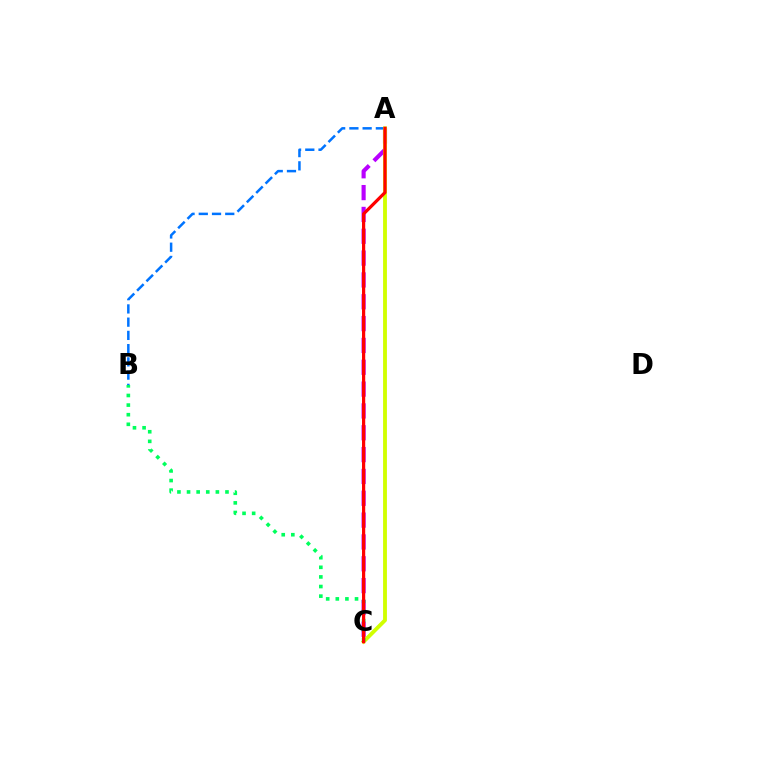{('A', 'C'): [{'color': '#b900ff', 'line_style': 'dashed', 'thickness': 2.97}, {'color': '#d1ff00', 'line_style': 'solid', 'thickness': 2.77}, {'color': '#ff0000', 'line_style': 'solid', 'thickness': 2.31}], ('A', 'B'): [{'color': '#0074ff', 'line_style': 'dashed', 'thickness': 1.8}], ('B', 'C'): [{'color': '#00ff5c', 'line_style': 'dotted', 'thickness': 2.61}]}